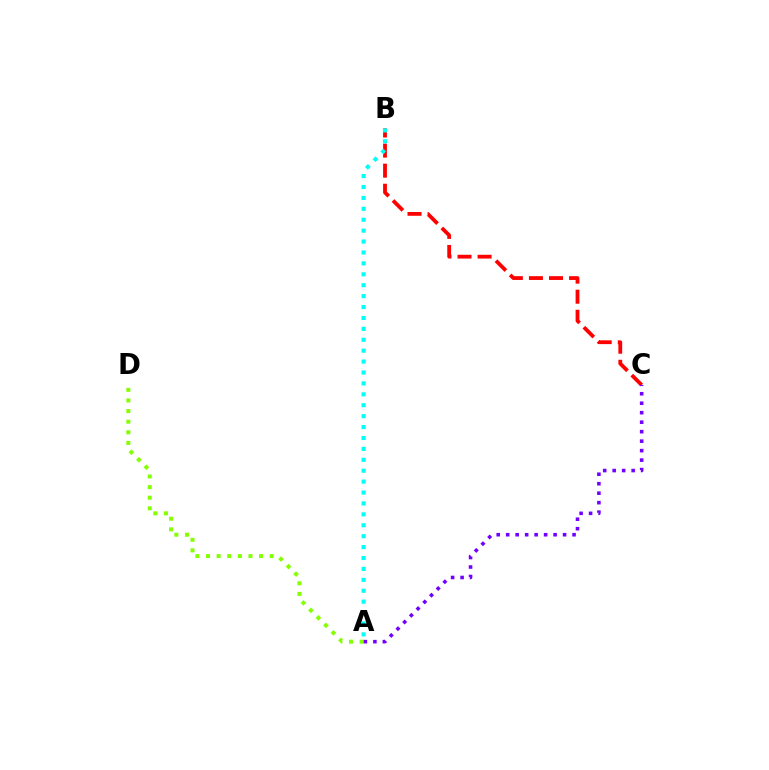{('B', 'C'): [{'color': '#ff0000', 'line_style': 'dashed', 'thickness': 2.73}], ('A', 'D'): [{'color': '#84ff00', 'line_style': 'dotted', 'thickness': 2.88}], ('A', 'B'): [{'color': '#00fff6', 'line_style': 'dotted', 'thickness': 2.96}], ('A', 'C'): [{'color': '#7200ff', 'line_style': 'dotted', 'thickness': 2.58}]}